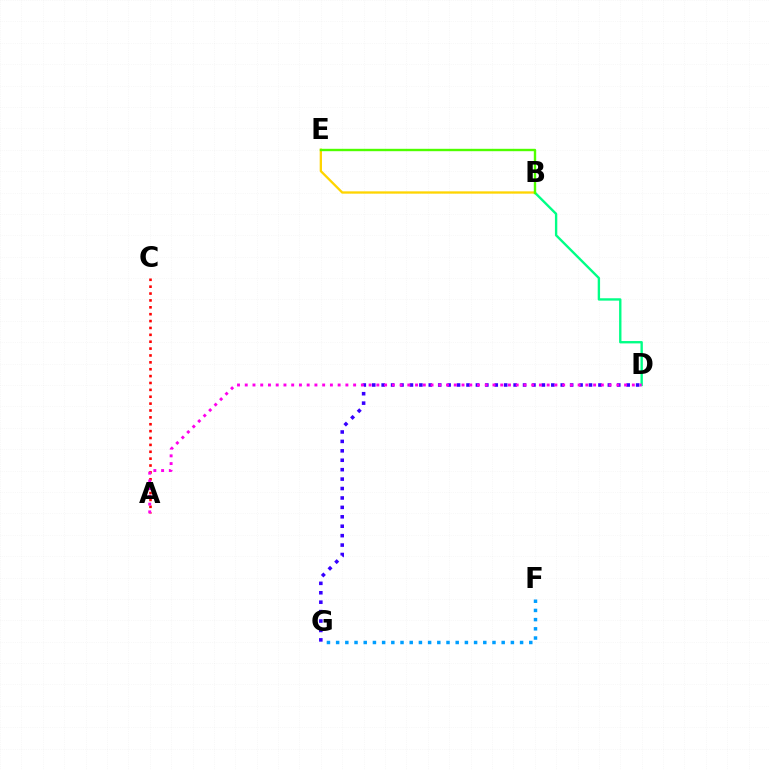{('A', 'C'): [{'color': '#ff0000', 'line_style': 'dotted', 'thickness': 1.87}], ('F', 'G'): [{'color': '#009eff', 'line_style': 'dotted', 'thickness': 2.5}], ('B', 'D'): [{'color': '#00ff86', 'line_style': 'solid', 'thickness': 1.7}], ('D', 'G'): [{'color': '#3700ff', 'line_style': 'dotted', 'thickness': 2.56}], ('B', 'E'): [{'color': '#ffd500', 'line_style': 'solid', 'thickness': 1.66}, {'color': '#4fff00', 'line_style': 'solid', 'thickness': 1.72}], ('A', 'D'): [{'color': '#ff00ed', 'line_style': 'dotted', 'thickness': 2.1}]}